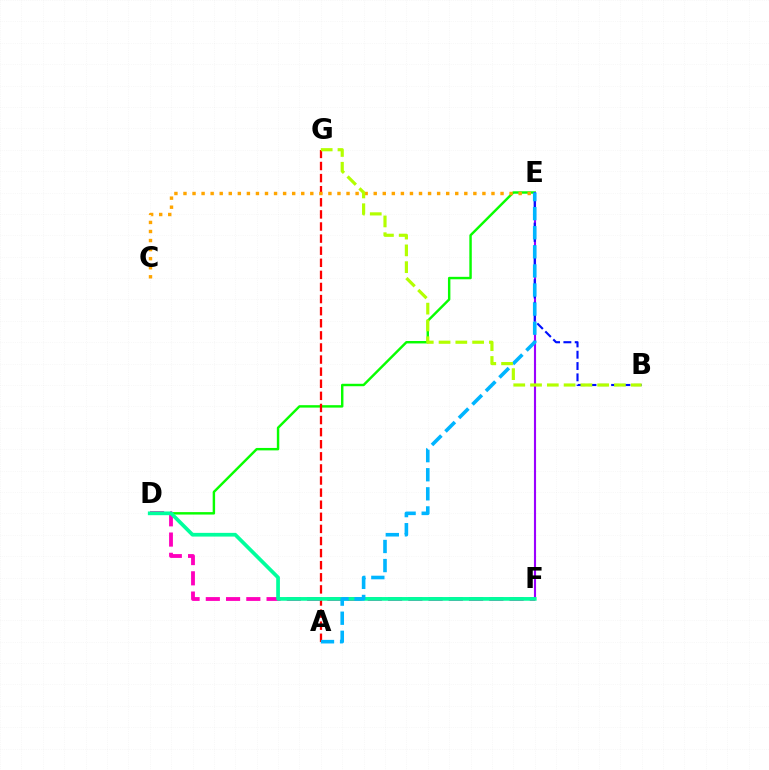{('D', 'E'): [{'color': '#08ff00', 'line_style': 'solid', 'thickness': 1.75}], ('A', 'G'): [{'color': '#ff0000', 'line_style': 'dashed', 'thickness': 1.64}], ('D', 'F'): [{'color': '#ff00bd', 'line_style': 'dashed', 'thickness': 2.75}, {'color': '#00ff9d', 'line_style': 'solid', 'thickness': 2.67}], ('E', 'F'): [{'color': '#9b00ff', 'line_style': 'solid', 'thickness': 1.53}], ('B', 'E'): [{'color': '#0010ff', 'line_style': 'dashed', 'thickness': 1.54}], ('C', 'E'): [{'color': '#ffa500', 'line_style': 'dotted', 'thickness': 2.46}], ('A', 'E'): [{'color': '#00b5ff', 'line_style': 'dashed', 'thickness': 2.59}], ('B', 'G'): [{'color': '#b3ff00', 'line_style': 'dashed', 'thickness': 2.28}]}